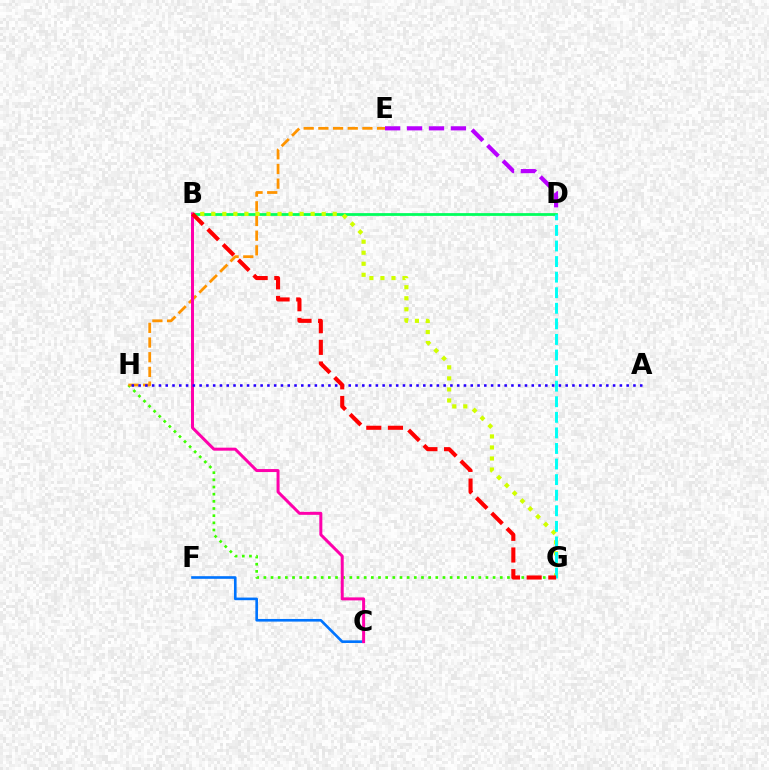{('G', 'H'): [{'color': '#3dff00', 'line_style': 'dotted', 'thickness': 1.95}], ('E', 'H'): [{'color': '#ff9400', 'line_style': 'dashed', 'thickness': 1.99}], ('B', 'D'): [{'color': '#00ff5c', 'line_style': 'solid', 'thickness': 1.99}], ('D', 'E'): [{'color': '#b900ff', 'line_style': 'dashed', 'thickness': 2.98}], ('B', 'G'): [{'color': '#d1ff00', 'line_style': 'dotted', 'thickness': 3.0}, {'color': '#ff0000', 'line_style': 'dashed', 'thickness': 2.94}], ('C', 'F'): [{'color': '#0074ff', 'line_style': 'solid', 'thickness': 1.89}], ('B', 'C'): [{'color': '#ff00ac', 'line_style': 'solid', 'thickness': 2.16}], ('D', 'G'): [{'color': '#00fff6', 'line_style': 'dashed', 'thickness': 2.12}], ('A', 'H'): [{'color': '#2500ff', 'line_style': 'dotted', 'thickness': 1.84}]}